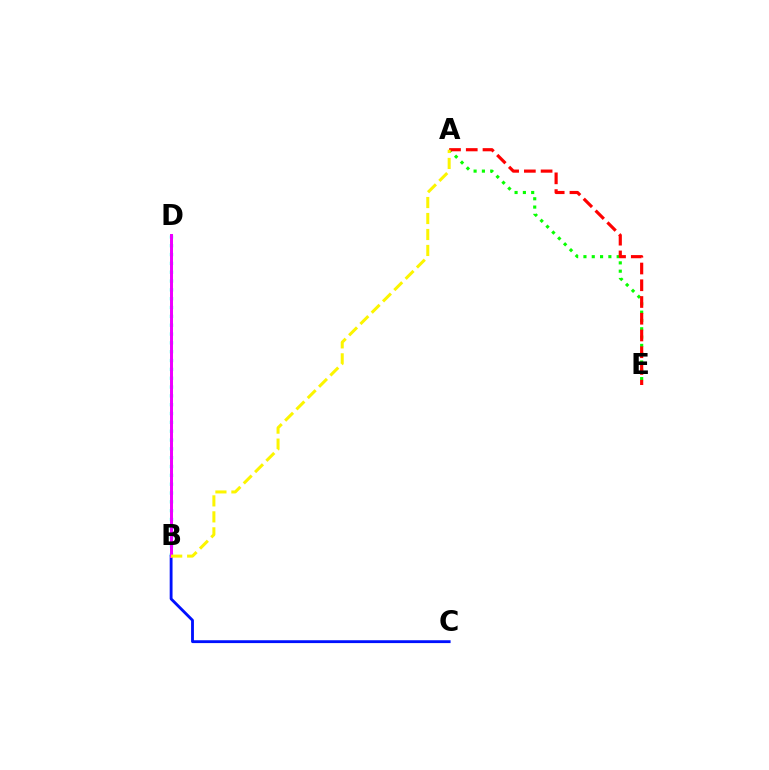{('A', 'E'): [{'color': '#08ff00', 'line_style': 'dotted', 'thickness': 2.26}, {'color': '#ff0000', 'line_style': 'dashed', 'thickness': 2.27}], ('B', 'D'): [{'color': '#00fff6', 'line_style': 'dotted', 'thickness': 2.4}, {'color': '#ee00ff', 'line_style': 'solid', 'thickness': 2.15}], ('B', 'C'): [{'color': '#0010ff', 'line_style': 'solid', 'thickness': 2.05}], ('A', 'B'): [{'color': '#fcf500', 'line_style': 'dashed', 'thickness': 2.17}]}